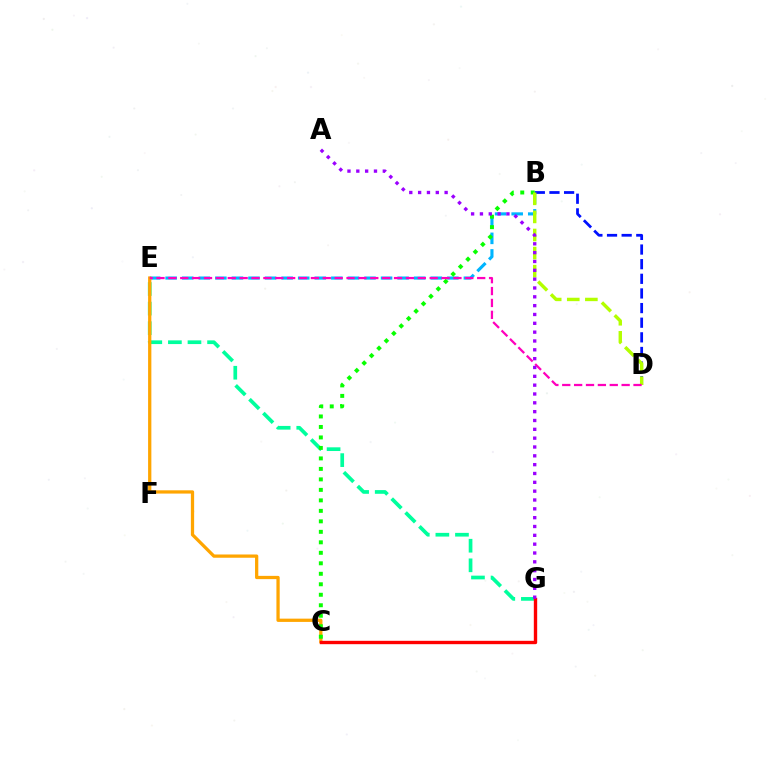{('B', 'E'): [{'color': '#00b5ff', 'line_style': 'dashed', 'thickness': 2.25}], ('E', 'G'): [{'color': '#00ff9d', 'line_style': 'dashed', 'thickness': 2.66}], ('B', 'D'): [{'color': '#0010ff', 'line_style': 'dashed', 'thickness': 1.99}, {'color': '#b3ff00', 'line_style': 'dashed', 'thickness': 2.46}], ('C', 'E'): [{'color': '#ffa500', 'line_style': 'solid', 'thickness': 2.35}], ('B', 'C'): [{'color': '#08ff00', 'line_style': 'dotted', 'thickness': 2.85}], ('C', 'G'): [{'color': '#ff0000', 'line_style': 'solid', 'thickness': 2.43}], ('D', 'E'): [{'color': '#ff00bd', 'line_style': 'dashed', 'thickness': 1.61}], ('A', 'G'): [{'color': '#9b00ff', 'line_style': 'dotted', 'thickness': 2.4}]}